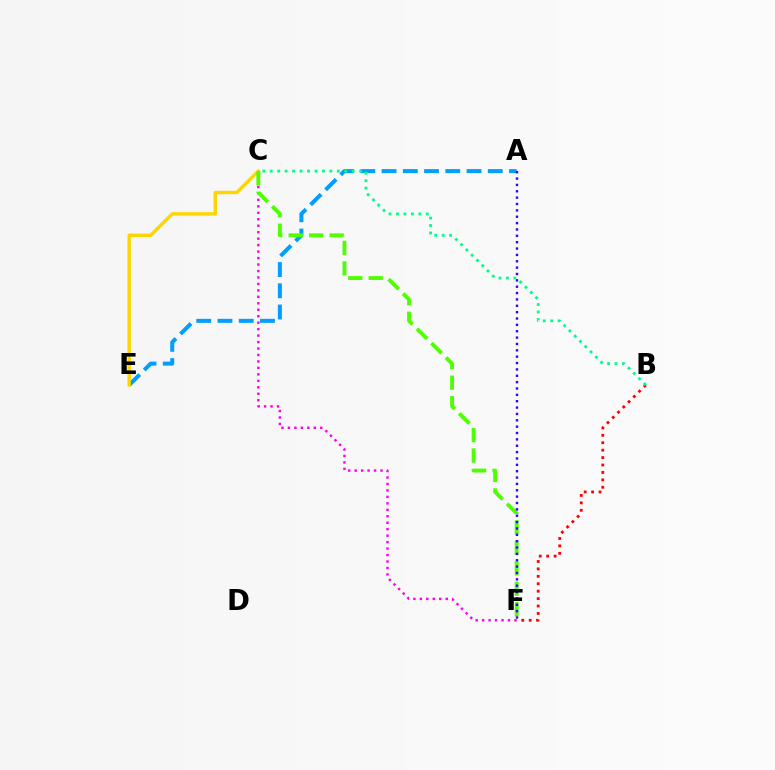{('A', 'E'): [{'color': '#009eff', 'line_style': 'dashed', 'thickness': 2.89}], ('C', 'F'): [{'color': '#ff00ed', 'line_style': 'dotted', 'thickness': 1.76}, {'color': '#4fff00', 'line_style': 'dashed', 'thickness': 2.78}], ('C', 'E'): [{'color': '#ffd500', 'line_style': 'solid', 'thickness': 2.45}], ('B', 'F'): [{'color': '#ff0000', 'line_style': 'dotted', 'thickness': 2.02}], ('A', 'F'): [{'color': '#3700ff', 'line_style': 'dotted', 'thickness': 1.73}], ('B', 'C'): [{'color': '#00ff86', 'line_style': 'dotted', 'thickness': 2.02}]}